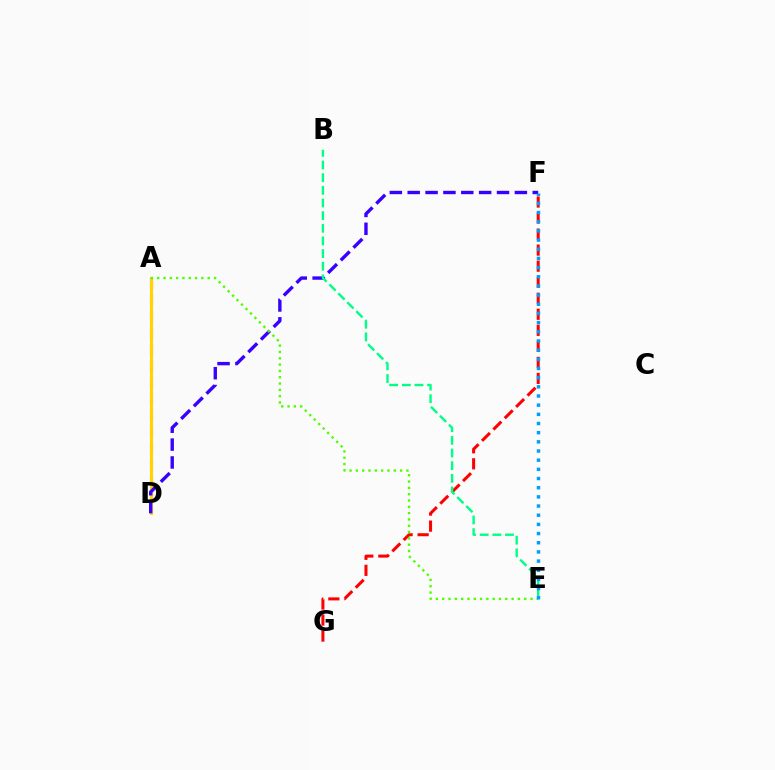{('F', 'G'): [{'color': '#ff0000', 'line_style': 'dashed', 'thickness': 2.18}], ('A', 'D'): [{'color': '#ff00ed', 'line_style': 'dashed', 'thickness': 2.23}, {'color': '#ffd500', 'line_style': 'solid', 'thickness': 2.21}], ('D', 'F'): [{'color': '#3700ff', 'line_style': 'dashed', 'thickness': 2.43}], ('A', 'E'): [{'color': '#4fff00', 'line_style': 'dotted', 'thickness': 1.72}], ('B', 'E'): [{'color': '#00ff86', 'line_style': 'dashed', 'thickness': 1.72}], ('E', 'F'): [{'color': '#009eff', 'line_style': 'dotted', 'thickness': 2.49}]}